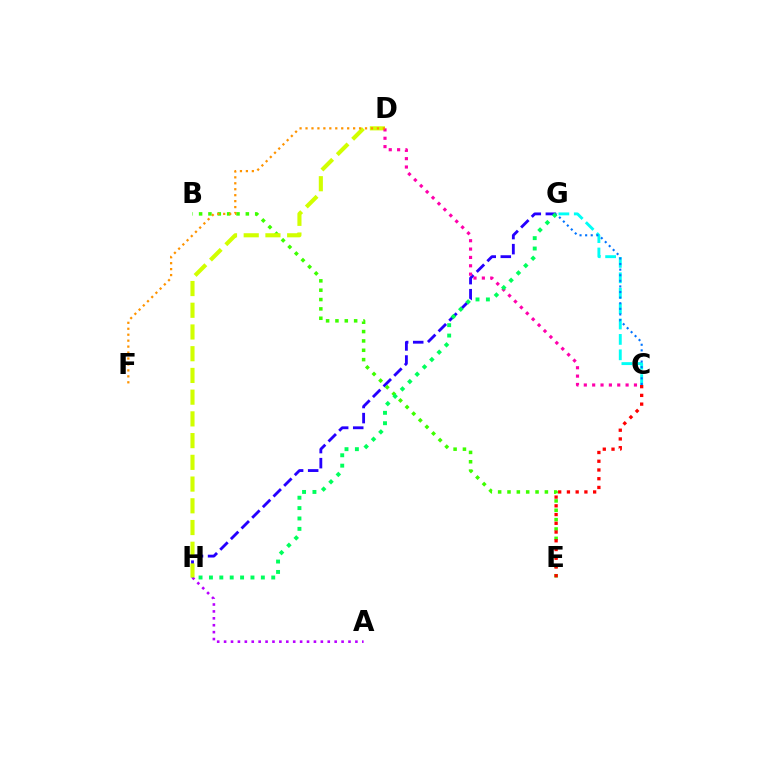{('A', 'H'): [{'color': '#b900ff', 'line_style': 'dotted', 'thickness': 1.88}], ('G', 'H'): [{'color': '#2500ff', 'line_style': 'dashed', 'thickness': 2.05}, {'color': '#00ff5c', 'line_style': 'dotted', 'thickness': 2.82}], ('B', 'E'): [{'color': '#3dff00', 'line_style': 'dotted', 'thickness': 2.54}], ('C', 'E'): [{'color': '#ff0000', 'line_style': 'dotted', 'thickness': 2.37}], ('D', 'H'): [{'color': '#d1ff00', 'line_style': 'dashed', 'thickness': 2.95}], ('C', 'G'): [{'color': '#00fff6', 'line_style': 'dashed', 'thickness': 2.09}, {'color': '#0074ff', 'line_style': 'dotted', 'thickness': 1.52}], ('C', 'D'): [{'color': '#ff00ac', 'line_style': 'dotted', 'thickness': 2.27}], ('D', 'F'): [{'color': '#ff9400', 'line_style': 'dotted', 'thickness': 1.62}]}